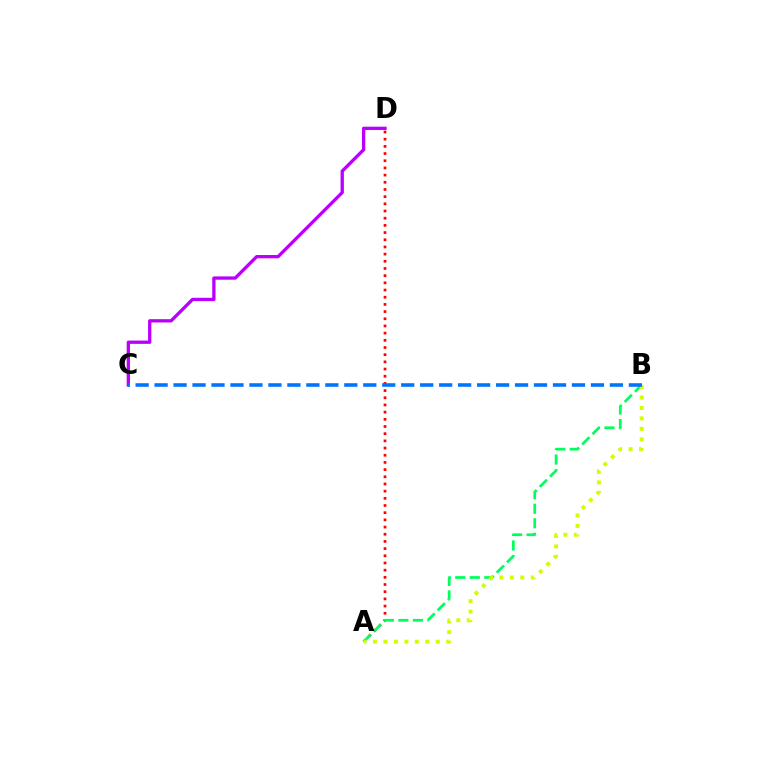{('A', 'D'): [{'color': '#ff0000', 'line_style': 'dotted', 'thickness': 1.95}], ('C', 'D'): [{'color': '#b900ff', 'line_style': 'solid', 'thickness': 2.38}], ('A', 'B'): [{'color': '#00ff5c', 'line_style': 'dashed', 'thickness': 1.97}, {'color': '#d1ff00', 'line_style': 'dotted', 'thickness': 2.85}], ('B', 'C'): [{'color': '#0074ff', 'line_style': 'dashed', 'thickness': 2.58}]}